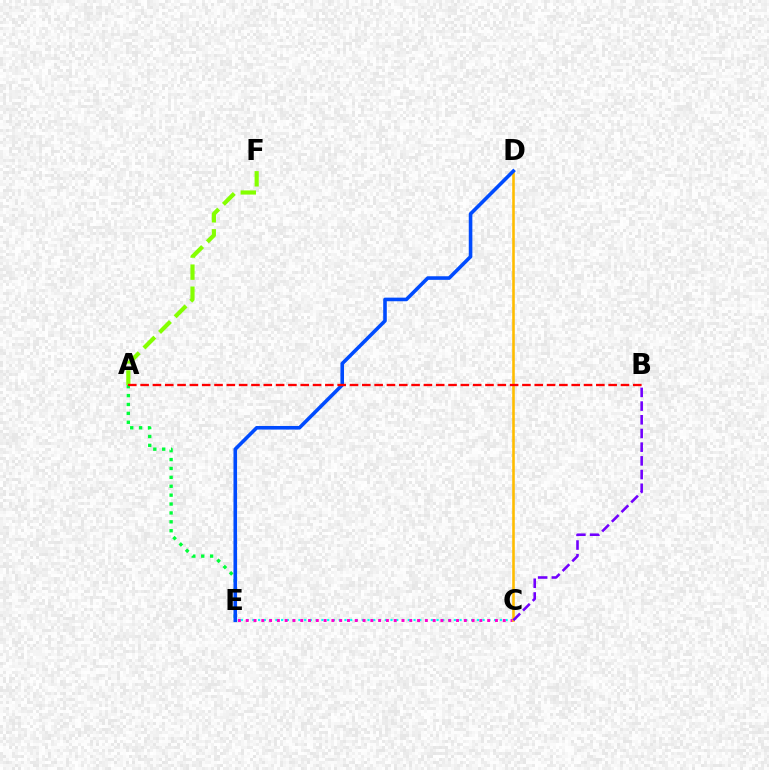{('A', 'E'): [{'color': '#00ff39', 'line_style': 'dotted', 'thickness': 2.42}], ('A', 'F'): [{'color': '#84ff00', 'line_style': 'dashed', 'thickness': 3.0}], ('C', 'E'): [{'color': '#00fff6', 'line_style': 'dotted', 'thickness': 1.56}, {'color': '#ff00cf', 'line_style': 'dotted', 'thickness': 2.12}], ('C', 'D'): [{'color': '#ffbd00', 'line_style': 'solid', 'thickness': 1.87}], ('B', 'C'): [{'color': '#7200ff', 'line_style': 'dashed', 'thickness': 1.86}], ('D', 'E'): [{'color': '#004bff', 'line_style': 'solid', 'thickness': 2.59}], ('A', 'B'): [{'color': '#ff0000', 'line_style': 'dashed', 'thickness': 1.67}]}